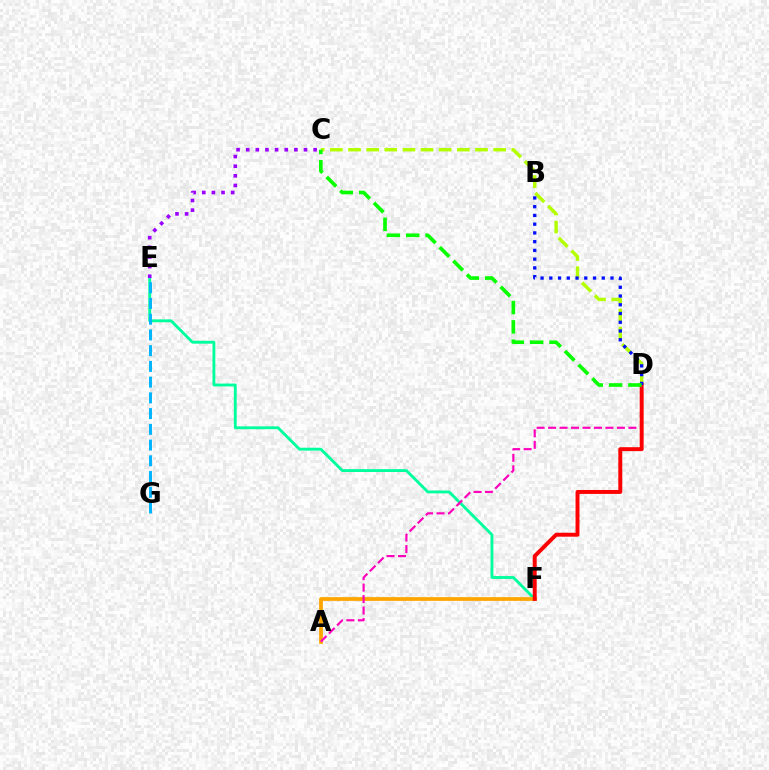{('E', 'F'): [{'color': '#00ff9d', 'line_style': 'solid', 'thickness': 2.07}], ('A', 'F'): [{'color': '#ffa500', 'line_style': 'solid', 'thickness': 2.7}], ('A', 'D'): [{'color': '#ff00bd', 'line_style': 'dashed', 'thickness': 1.56}], ('C', 'D'): [{'color': '#b3ff00', 'line_style': 'dashed', 'thickness': 2.46}, {'color': '#08ff00', 'line_style': 'dashed', 'thickness': 2.63}], ('D', 'F'): [{'color': '#ff0000', 'line_style': 'solid', 'thickness': 2.83}], ('E', 'G'): [{'color': '#00b5ff', 'line_style': 'dashed', 'thickness': 2.14}], ('B', 'D'): [{'color': '#0010ff', 'line_style': 'dotted', 'thickness': 2.38}], ('C', 'E'): [{'color': '#9b00ff', 'line_style': 'dotted', 'thickness': 2.62}]}